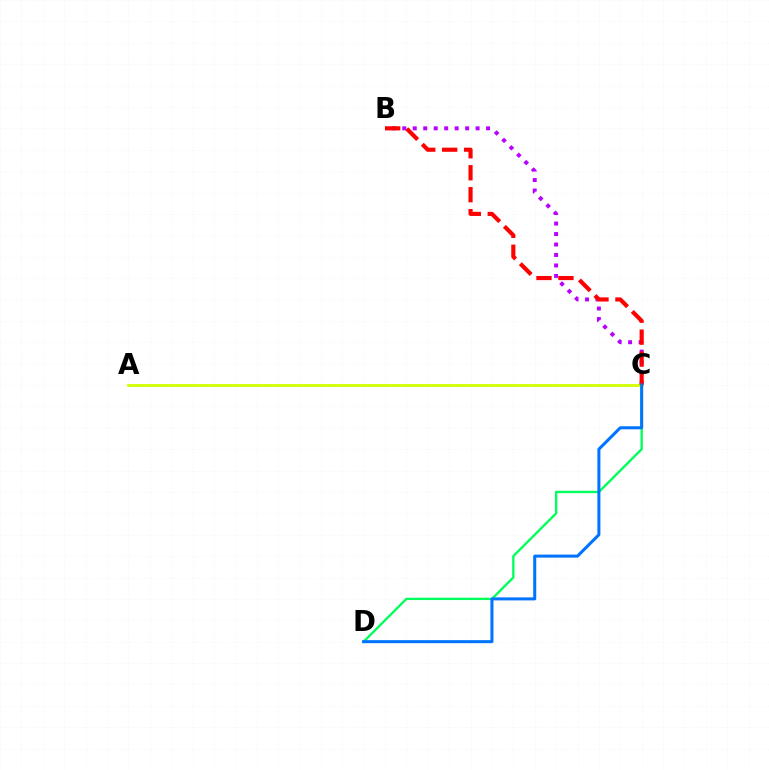{('B', 'C'): [{'color': '#b900ff', 'line_style': 'dotted', 'thickness': 2.85}, {'color': '#ff0000', 'line_style': 'dashed', 'thickness': 2.98}], ('C', 'D'): [{'color': '#00ff5c', 'line_style': 'solid', 'thickness': 1.69}, {'color': '#0074ff', 'line_style': 'solid', 'thickness': 2.18}], ('A', 'C'): [{'color': '#d1ff00', 'line_style': 'solid', 'thickness': 2.01}]}